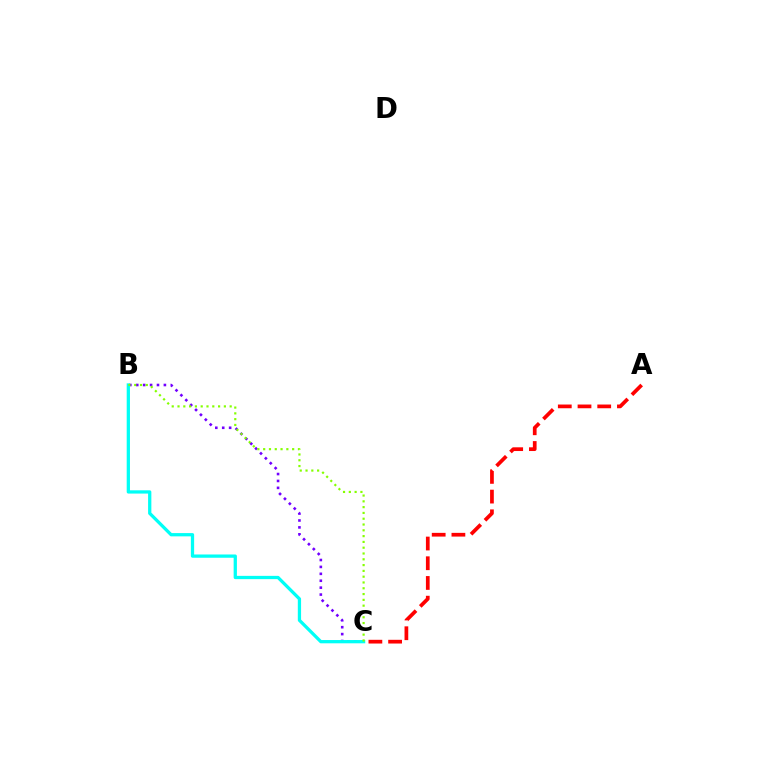{('B', 'C'): [{'color': '#7200ff', 'line_style': 'dotted', 'thickness': 1.88}, {'color': '#00fff6', 'line_style': 'solid', 'thickness': 2.35}, {'color': '#84ff00', 'line_style': 'dotted', 'thickness': 1.57}], ('A', 'C'): [{'color': '#ff0000', 'line_style': 'dashed', 'thickness': 2.68}]}